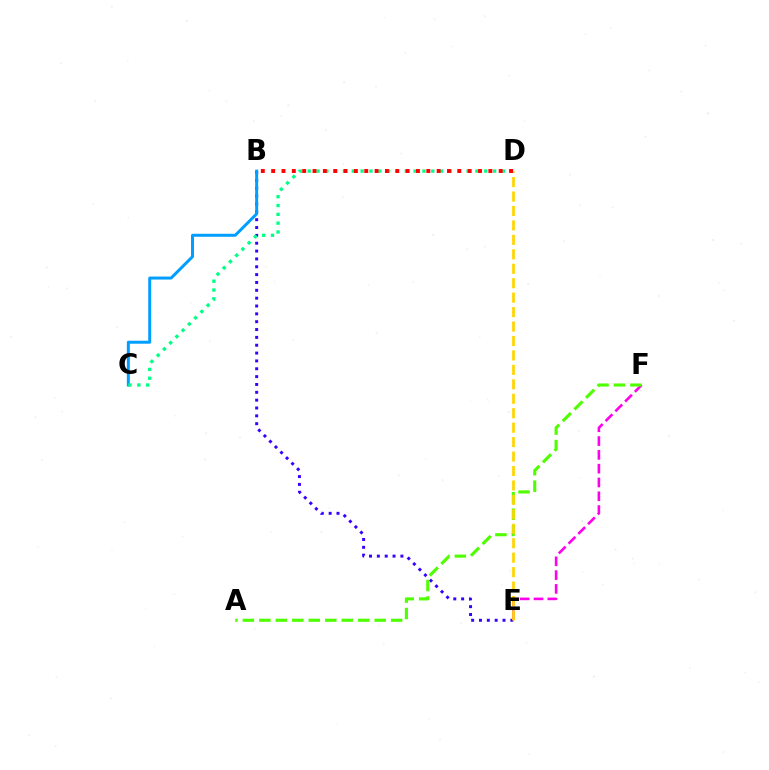{('B', 'E'): [{'color': '#3700ff', 'line_style': 'dotted', 'thickness': 2.13}], ('E', 'F'): [{'color': '#ff00ed', 'line_style': 'dashed', 'thickness': 1.87}], ('A', 'F'): [{'color': '#4fff00', 'line_style': 'dashed', 'thickness': 2.24}], ('D', 'E'): [{'color': '#ffd500', 'line_style': 'dashed', 'thickness': 1.96}], ('B', 'C'): [{'color': '#009eff', 'line_style': 'solid', 'thickness': 2.15}], ('C', 'D'): [{'color': '#00ff86', 'line_style': 'dotted', 'thickness': 2.4}], ('B', 'D'): [{'color': '#ff0000', 'line_style': 'dotted', 'thickness': 2.81}]}